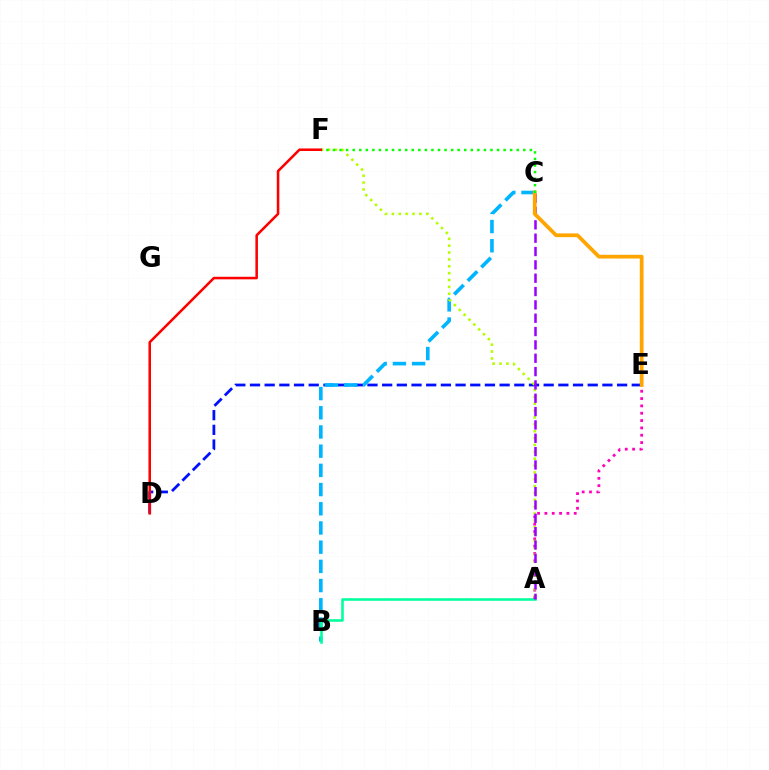{('D', 'E'): [{'color': '#0010ff', 'line_style': 'dashed', 'thickness': 1.99}], ('B', 'C'): [{'color': '#00b5ff', 'line_style': 'dashed', 'thickness': 2.61}], ('A', 'B'): [{'color': '#00ff9d', 'line_style': 'solid', 'thickness': 1.84}], ('A', 'E'): [{'color': '#ff00bd', 'line_style': 'dotted', 'thickness': 1.99}], ('A', 'F'): [{'color': '#b3ff00', 'line_style': 'dotted', 'thickness': 1.87}], ('A', 'C'): [{'color': '#9b00ff', 'line_style': 'dashed', 'thickness': 1.81}], ('C', 'E'): [{'color': '#ffa500', 'line_style': 'solid', 'thickness': 2.69}], ('C', 'F'): [{'color': '#08ff00', 'line_style': 'dotted', 'thickness': 1.78}], ('D', 'F'): [{'color': '#ff0000', 'line_style': 'solid', 'thickness': 1.84}]}